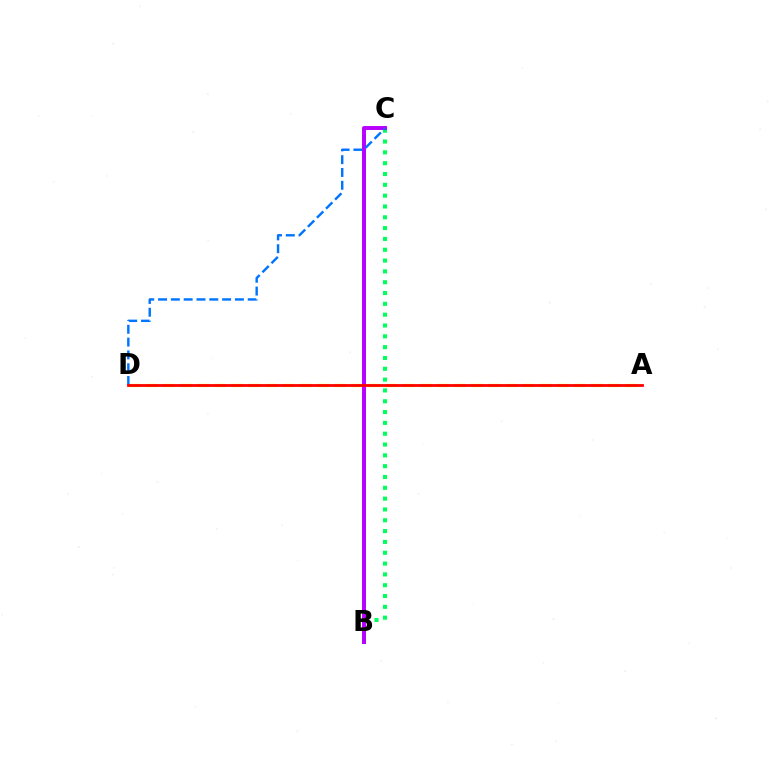{('A', 'D'): [{'color': '#d1ff00', 'line_style': 'dashed', 'thickness': 2.33}, {'color': '#ff0000', 'line_style': 'solid', 'thickness': 2.01}], ('B', 'C'): [{'color': '#00ff5c', 'line_style': 'dotted', 'thickness': 2.94}, {'color': '#b900ff', 'line_style': 'solid', 'thickness': 2.84}], ('C', 'D'): [{'color': '#0074ff', 'line_style': 'dashed', 'thickness': 1.74}]}